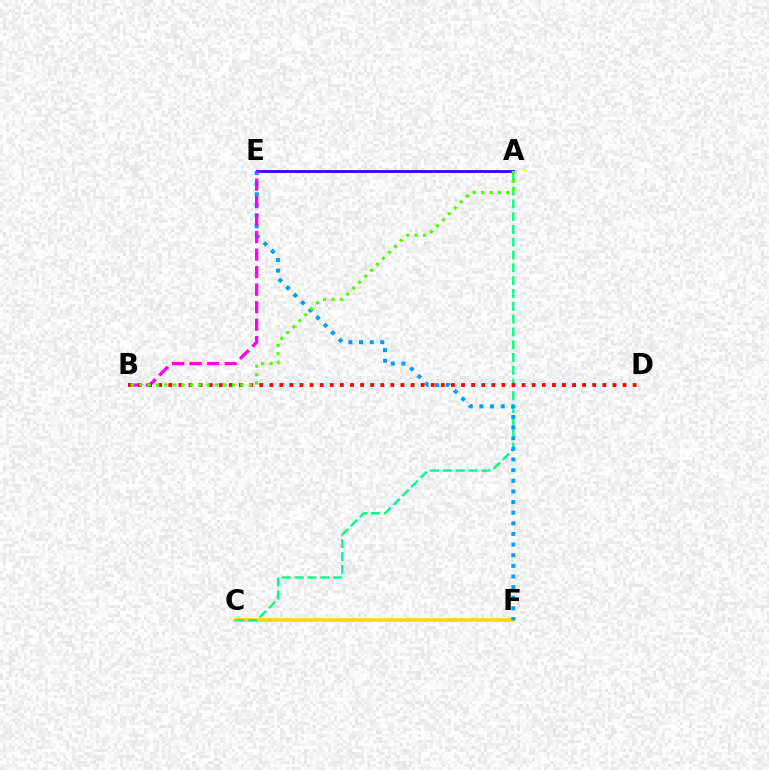{('C', 'F'): [{'color': '#ffd500', 'line_style': 'solid', 'thickness': 2.56}], ('A', 'C'): [{'color': '#00ff86', 'line_style': 'dashed', 'thickness': 1.74}], ('E', 'F'): [{'color': '#009eff', 'line_style': 'dotted', 'thickness': 2.89}], ('A', 'E'): [{'color': '#3700ff', 'line_style': 'solid', 'thickness': 2.04}], ('B', 'E'): [{'color': '#ff00ed', 'line_style': 'dashed', 'thickness': 2.38}], ('B', 'D'): [{'color': '#ff0000', 'line_style': 'dotted', 'thickness': 2.74}], ('A', 'B'): [{'color': '#4fff00', 'line_style': 'dotted', 'thickness': 2.29}]}